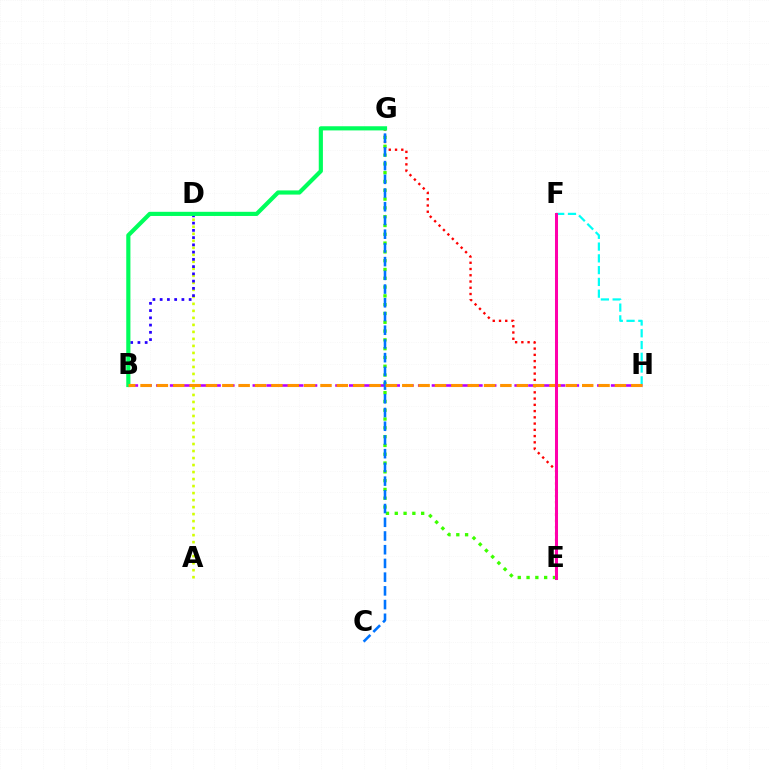{('E', 'G'): [{'color': '#ff0000', 'line_style': 'dotted', 'thickness': 1.7}, {'color': '#3dff00', 'line_style': 'dotted', 'thickness': 2.39}], ('F', 'H'): [{'color': '#00fff6', 'line_style': 'dashed', 'thickness': 1.6}], ('B', 'H'): [{'color': '#b900ff', 'line_style': 'dashed', 'thickness': 1.87}, {'color': '#ff9400', 'line_style': 'dashed', 'thickness': 2.22}], ('C', 'G'): [{'color': '#0074ff', 'line_style': 'dashed', 'thickness': 1.86}], ('A', 'D'): [{'color': '#d1ff00', 'line_style': 'dotted', 'thickness': 1.9}], ('B', 'D'): [{'color': '#2500ff', 'line_style': 'dotted', 'thickness': 1.97}], ('B', 'G'): [{'color': '#00ff5c', 'line_style': 'solid', 'thickness': 3.0}], ('E', 'F'): [{'color': '#ff00ac', 'line_style': 'solid', 'thickness': 2.17}]}